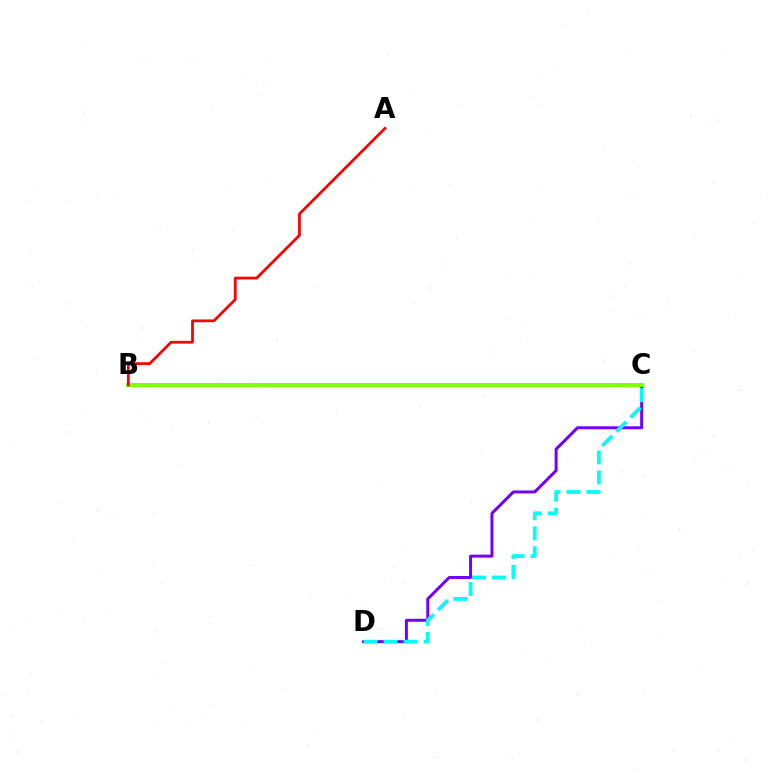{('C', 'D'): [{'color': '#7200ff', 'line_style': 'solid', 'thickness': 2.15}, {'color': '#00fff6', 'line_style': 'dashed', 'thickness': 2.72}], ('B', 'C'): [{'color': '#84ff00', 'line_style': 'solid', 'thickness': 2.91}], ('A', 'B'): [{'color': '#ff0000', 'line_style': 'solid', 'thickness': 1.99}]}